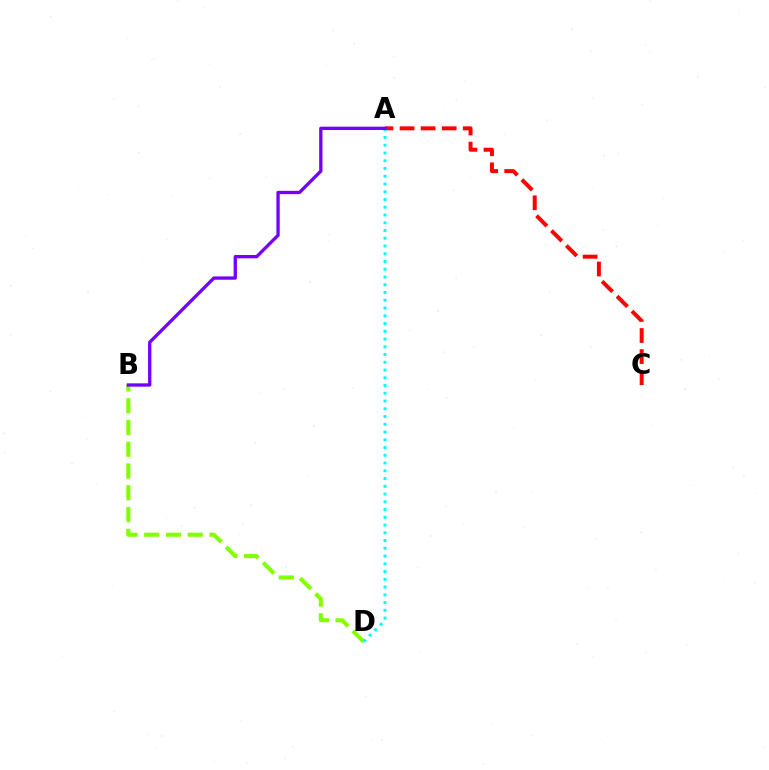{('A', 'C'): [{'color': '#ff0000', 'line_style': 'dashed', 'thickness': 2.86}], ('B', 'D'): [{'color': '#84ff00', 'line_style': 'dashed', 'thickness': 2.96}], ('A', 'D'): [{'color': '#00fff6', 'line_style': 'dotted', 'thickness': 2.11}], ('A', 'B'): [{'color': '#7200ff', 'line_style': 'solid', 'thickness': 2.38}]}